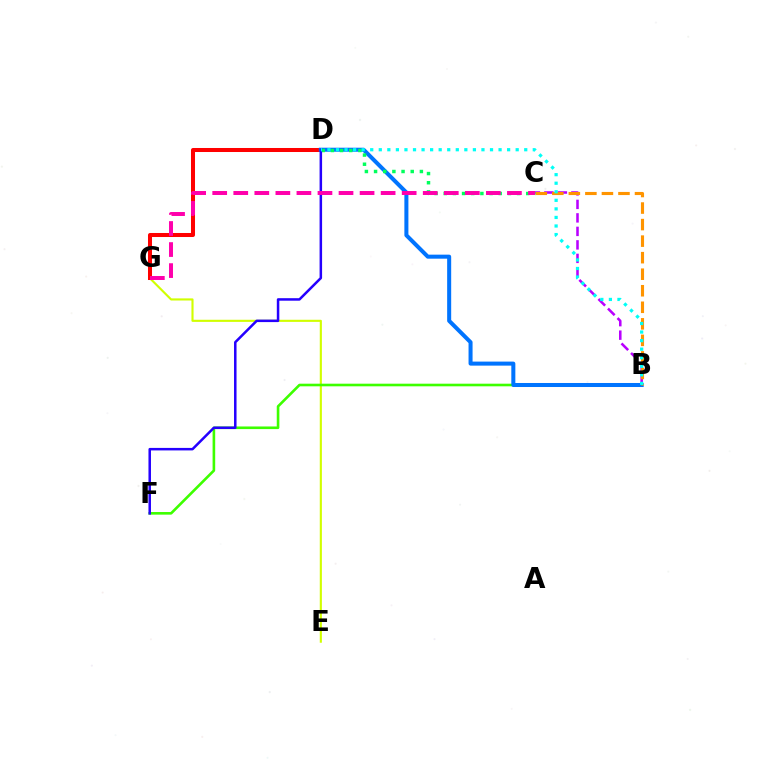{('E', 'G'): [{'color': '#d1ff00', 'line_style': 'solid', 'thickness': 1.53}], ('D', 'G'): [{'color': '#ff0000', 'line_style': 'solid', 'thickness': 2.9}], ('B', 'F'): [{'color': '#3dff00', 'line_style': 'solid', 'thickness': 1.88}], ('B', 'D'): [{'color': '#0074ff', 'line_style': 'solid', 'thickness': 2.9}, {'color': '#00fff6', 'line_style': 'dotted', 'thickness': 2.32}], ('B', 'C'): [{'color': '#b900ff', 'line_style': 'dashed', 'thickness': 1.83}, {'color': '#ff9400', 'line_style': 'dashed', 'thickness': 2.25}], ('C', 'D'): [{'color': '#00ff5c', 'line_style': 'dotted', 'thickness': 2.49}], ('D', 'F'): [{'color': '#2500ff', 'line_style': 'solid', 'thickness': 1.81}], ('C', 'G'): [{'color': '#ff00ac', 'line_style': 'dashed', 'thickness': 2.86}]}